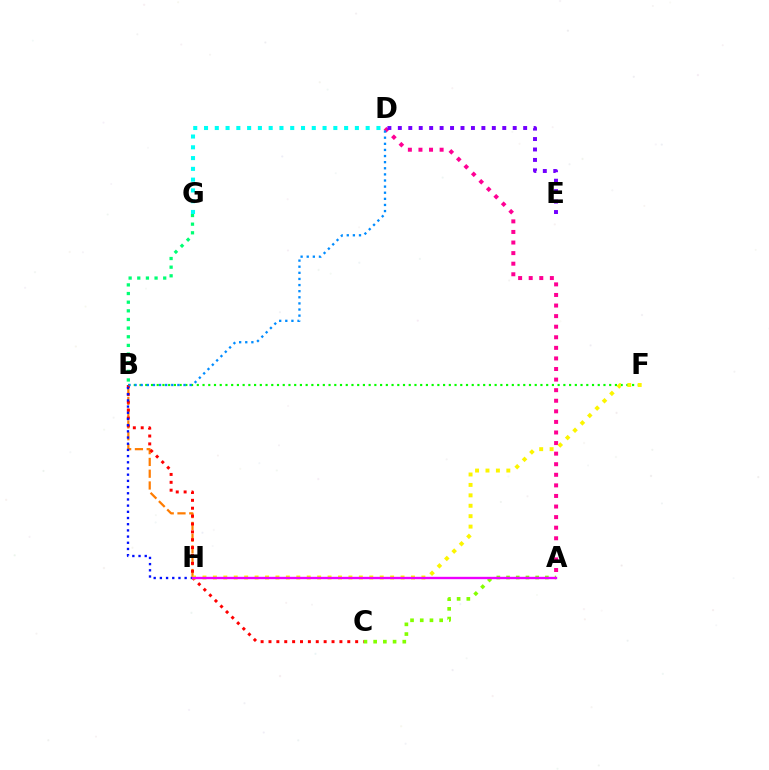{('A', 'D'): [{'color': '#ff0094', 'line_style': 'dotted', 'thickness': 2.87}], ('A', 'C'): [{'color': '#84ff00', 'line_style': 'dotted', 'thickness': 2.64}], ('B', 'G'): [{'color': '#00ff74', 'line_style': 'dotted', 'thickness': 2.35}], ('D', 'E'): [{'color': '#7200ff', 'line_style': 'dotted', 'thickness': 2.84}], ('B', 'F'): [{'color': '#08ff00', 'line_style': 'dotted', 'thickness': 1.56}], ('B', 'H'): [{'color': '#ff7c00', 'line_style': 'dashed', 'thickness': 1.6}, {'color': '#0010ff', 'line_style': 'dotted', 'thickness': 1.68}], ('B', 'C'): [{'color': '#ff0000', 'line_style': 'dotted', 'thickness': 2.14}], ('F', 'H'): [{'color': '#fcf500', 'line_style': 'dotted', 'thickness': 2.83}], ('A', 'H'): [{'color': '#ee00ff', 'line_style': 'solid', 'thickness': 1.7}], ('D', 'G'): [{'color': '#00fff6', 'line_style': 'dotted', 'thickness': 2.93}], ('B', 'D'): [{'color': '#008cff', 'line_style': 'dotted', 'thickness': 1.66}]}